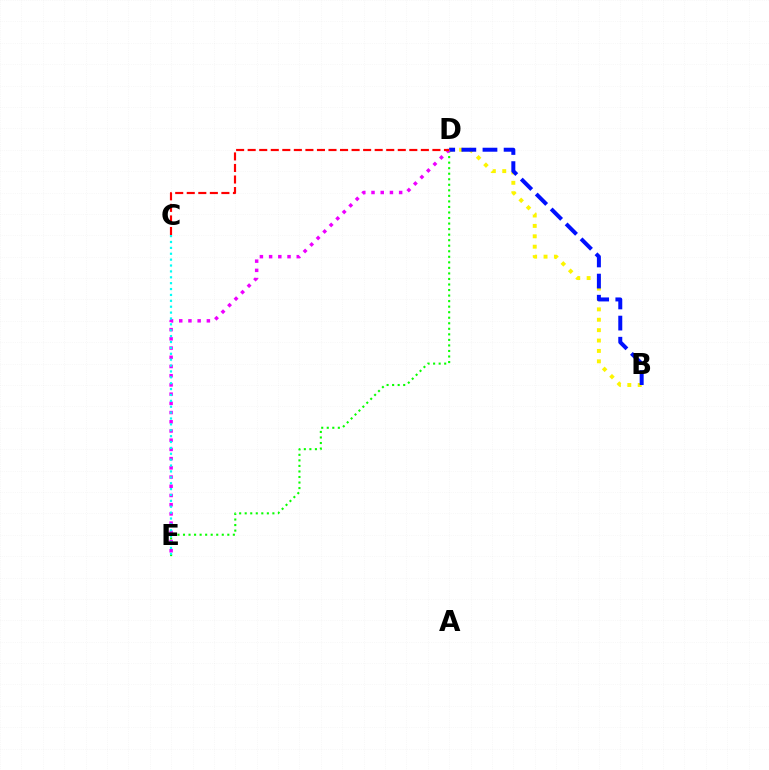{('B', 'D'): [{'color': '#fcf500', 'line_style': 'dotted', 'thickness': 2.82}, {'color': '#0010ff', 'line_style': 'dashed', 'thickness': 2.87}], ('D', 'E'): [{'color': '#08ff00', 'line_style': 'dotted', 'thickness': 1.5}, {'color': '#ee00ff', 'line_style': 'dotted', 'thickness': 2.5}], ('C', 'D'): [{'color': '#ff0000', 'line_style': 'dashed', 'thickness': 1.57}], ('C', 'E'): [{'color': '#00fff6', 'line_style': 'dotted', 'thickness': 1.6}]}